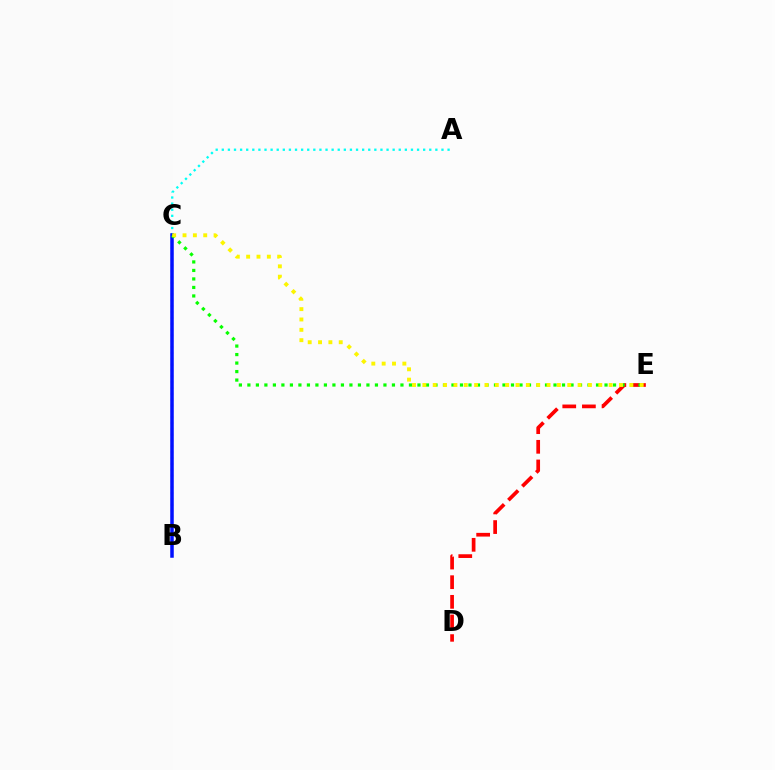{('A', 'C'): [{'color': '#00fff6', 'line_style': 'dotted', 'thickness': 1.66}], ('B', 'C'): [{'color': '#ee00ff', 'line_style': 'dotted', 'thickness': 1.59}, {'color': '#0010ff', 'line_style': 'solid', 'thickness': 2.52}], ('D', 'E'): [{'color': '#ff0000', 'line_style': 'dashed', 'thickness': 2.67}], ('C', 'E'): [{'color': '#08ff00', 'line_style': 'dotted', 'thickness': 2.31}, {'color': '#fcf500', 'line_style': 'dotted', 'thickness': 2.81}]}